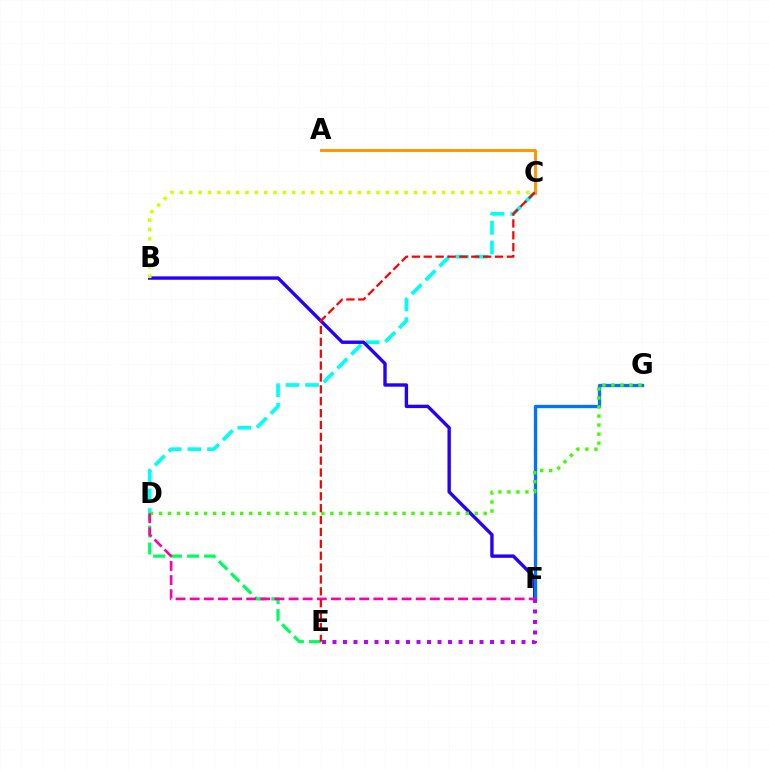{('D', 'E'): [{'color': '#00ff5c', 'line_style': 'dashed', 'thickness': 2.31}], ('C', 'D'): [{'color': '#00fff6', 'line_style': 'dashed', 'thickness': 2.66}], ('B', 'F'): [{'color': '#2500ff', 'line_style': 'solid', 'thickness': 2.44}], ('B', 'C'): [{'color': '#d1ff00', 'line_style': 'dotted', 'thickness': 2.54}], ('F', 'G'): [{'color': '#0074ff', 'line_style': 'solid', 'thickness': 2.39}], ('D', 'G'): [{'color': '#3dff00', 'line_style': 'dotted', 'thickness': 2.45}], ('A', 'C'): [{'color': '#ff9400', 'line_style': 'solid', 'thickness': 2.09}], ('D', 'F'): [{'color': '#ff00ac', 'line_style': 'dashed', 'thickness': 1.92}], ('C', 'E'): [{'color': '#ff0000', 'line_style': 'dashed', 'thickness': 1.61}], ('E', 'F'): [{'color': '#b900ff', 'line_style': 'dotted', 'thickness': 2.85}]}